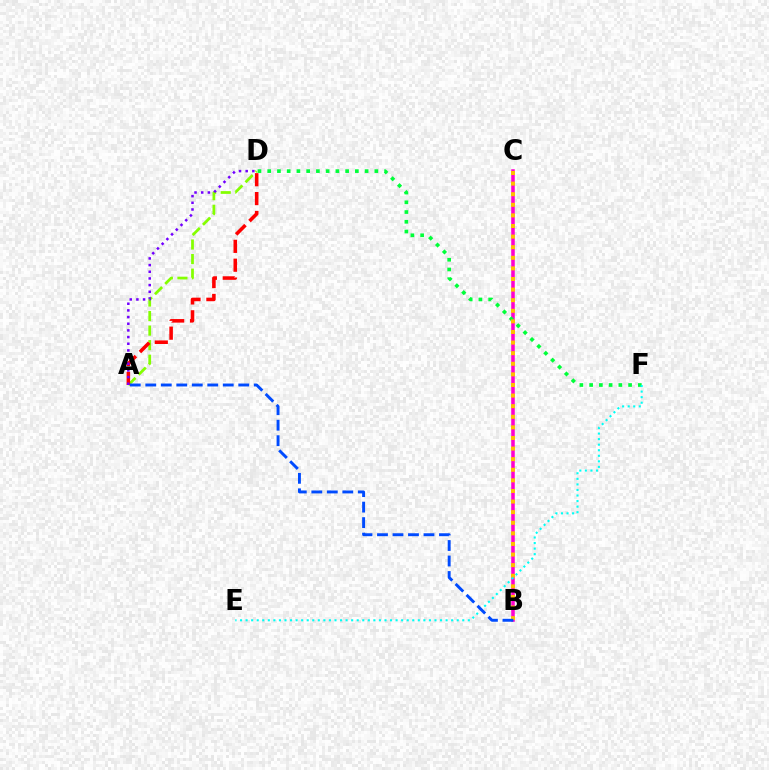{('A', 'D'): [{'color': '#84ff00', 'line_style': 'dashed', 'thickness': 1.98}, {'color': '#ff0000', 'line_style': 'dashed', 'thickness': 2.56}, {'color': '#7200ff', 'line_style': 'dotted', 'thickness': 1.81}], ('B', 'C'): [{'color': '#ff00cf', 'line_style': 'solid', 'thickness': 2.55}, {'color': '#ffbd00', 'line_style': 'dotted', 'thickness': 2.88}], ('D', 'F'): [{'color': '#00ff39', 'line_style': 'dotted', 'thickness': 2.65}], ('E', 'F'): [{'color': '#00fff6', 'line_style': 'dotted', 'thickness': 1.51}], ('A', 'B'): [{'color': '#004bff', 'line_style': 'dashed', 'thickness': 2.1}]}